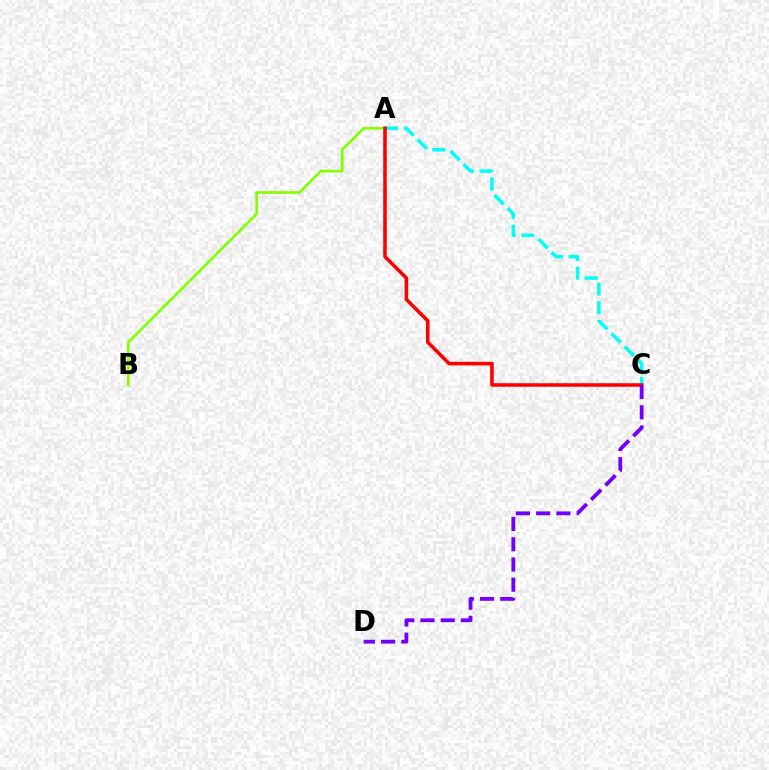{('A', 'B'): [{'color': '#84ff00', 'line_style': 'solid', 'thickness': 1.91}], ('A', 'C'): [{'color': '#00fff6', 'line_style': 'dashed', 'thickness': 2.54}, {'color': '#ff0000', 'line_style': 'solid', 'thickness': 2.57}], ('C', 'D'): [{'color': '#7200ff', 'line_style': 'dashed', 'thickness': 2.75}]}